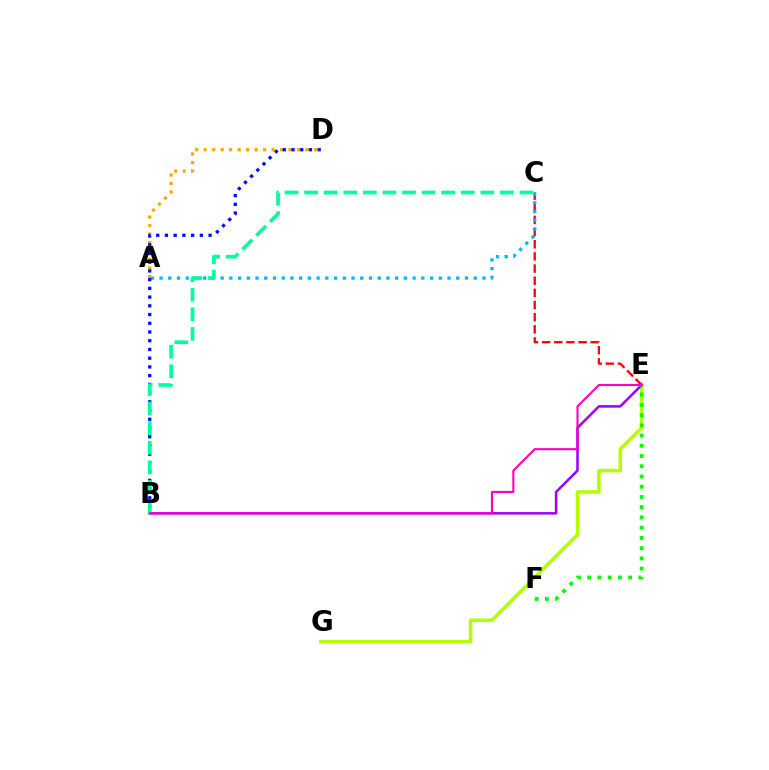{('E', 'G'): [{'color': '#b3ff00', 'line_style': 'solid', 'thickness': 2.53}], ('B', 'E'): [{'color': '#9b00ff', 'line_style': 'solid', 'thickness': 1.82}, {'color': '#ff00bd', 'line_style': 'solid', 'thickness': 1.52}], ('C', 'E'): [{'color': '#ff0000', 'line_style': 'dashed', 'thickness': 1.65}], ('A', 'C'): [{'color': '#00b5ff', 'line_style': 'dotted', 'thickness': 2.37}], ('A', 'D'): [{'color': '#ffa500', 'line_style': 'dotted', 'thickness': 2.3}], ('B', 'D'): [{'color': '#0010ff', 'line_style': 'dotted', 'thickness': 2.37}], ('E', 'F'): [{'color': '#08ff00', 'line_style': 'dotted', 'thickness': 2.78}], ('B', 'C'): [{'color': '#00ff9d', 'line_style': 'dashed', 'thickness': 2.66}]}